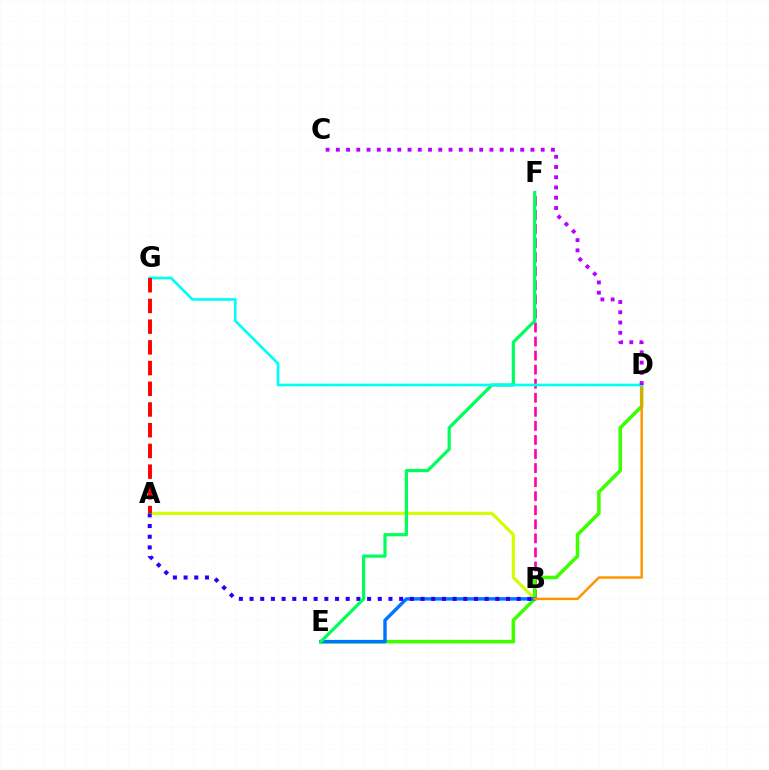{('A', 'B'): [{'color': '#d1ff00', 'line_style': 'solid', 'thickness': 2.28}, {'color': '#2500ff', 'line_style': 'dotted', 'thickness': 2.9}], ('B', 'F'): [{'color': '#ff00ac', 'line_style': 'dashed', 'thickness': 1.91}], ('D', 'E'): [{'color': '#3dff00', 'line_style': 'solid', 'thickness': 2.56}], ('B', 'E'): [{'color': '#0074ff', 'line_style': 'solid', 'thickness': 2.45}], ('B', 'D'): [{'color': '#ff9400', 'line_style': 'solid', 'thickness': 1.75}], ('E', 'F'): [{'color': '#00ff5c', 'line_style': 'solid', 'thickness': 2.32}], ('D', 'G'): [{'color': '#00fff6', 'line_style': 'solid', 'thickness': 1.92}], ('A', 'G'): [{'color': '#ff0000', 'line_style': 'dashed', 'thickness': 2.81}], ('C', 'D'): [{'color': '#b900ff', 'line_style': 'dotted', 'thickness': 2.78}]}